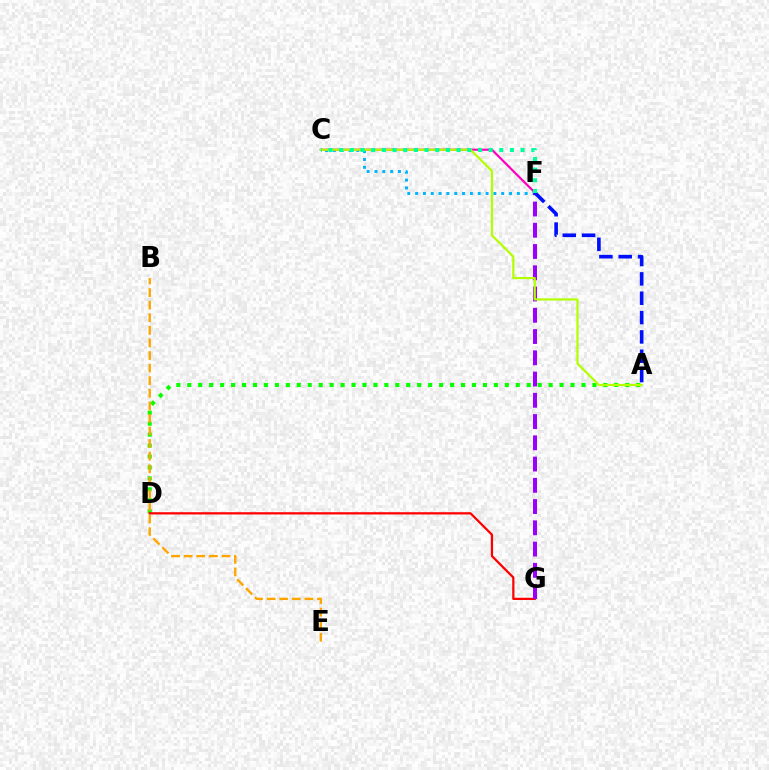{('C', 'F'): [{'color': '#00b5ff', 'line_style': 'dotted', 'thickness': 2.13}, {'color': '#ff00bd', 'line_style': 'solid', 'thickness': 1.56}, {'color': '#00ff9d', 'line_style': 'dotted', 'thickness': 2.9}], ('A', 'D'): [{'color': '#08ff00', 'line_style': 'dotted', 'thickness': 2.97}], ('B', 'E'): [{'color': '#ffa500', 'line_style': 'dashed', 'thickness': 1.71}], ('D', 'G'): [{'color': '#ff0000', 'line_style': 'solid', 'thickness': 1.62}], ('F', 'G'): [{'color': '#9b00ff', 'line_style': 'dashed', 'thickness': 2.89}], ('A', 'F'): [{'color': '#0010ff', 'line_style': 'dashed', 'thickness': 2.63}], ('A', 'C'): [{'color': '#b3ff00', 'line_style': 'solid', 'thickness': 1.59}]}